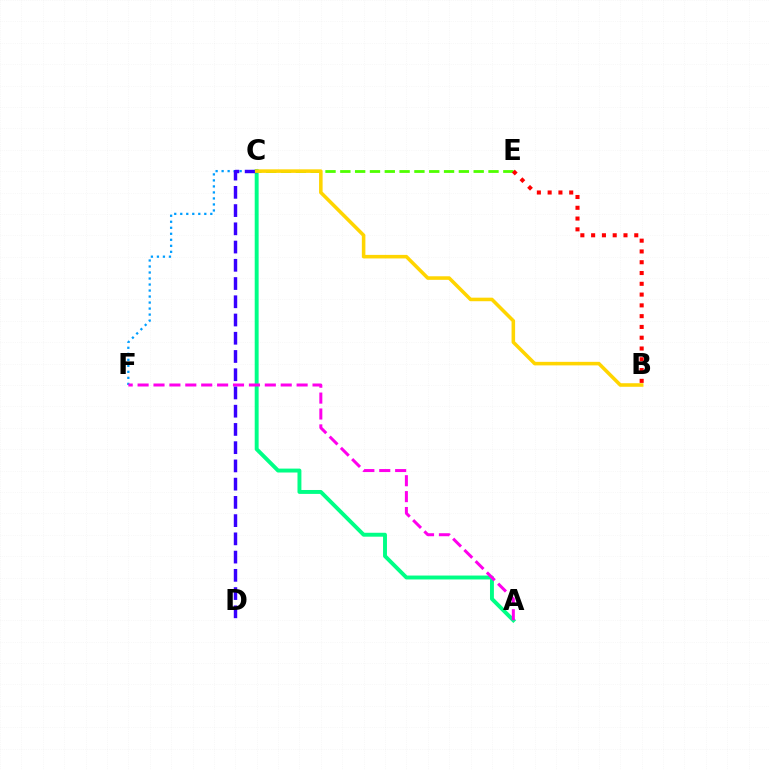{('C', 'E'): [{'color': '#4fff00', 'line_style': 'dashed', 'thickness': 2.01}], ('C', 'F'): [{'color': '#009eff', 'line_style': 'dotted', 'thickness': 1.63}], ('A', 'C'): [{'color': '#00ff86', 'line_style': 'solid', 'thickness': 2.82}], ('A', 'F'): [{'color': '#ff00ed', 'line_style': 'dashed', 'thickness': 2.16}], ('B', 'E'): [{'color': '#ff0000', 'line_style': 'dotted', 'thickness': 2.93}], ('C', 'D'): [{'color': '#3700ff', 'line_style': 'dashed', 'thickness': 2.48}], ('B', 'C'): [{'color': '#ffd500', 'line_style': 'solid', 'thickness': 2.56}]}